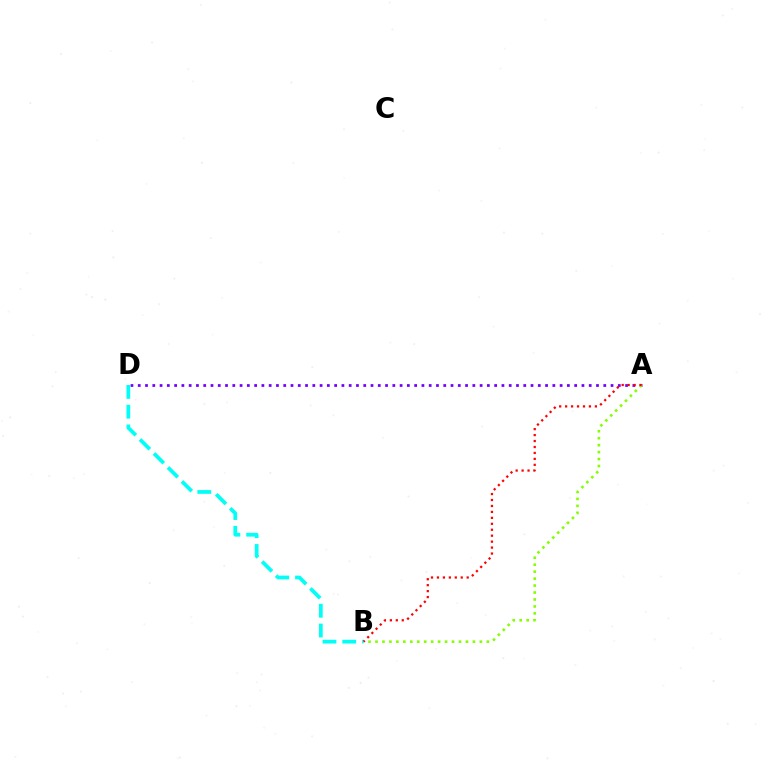{('A', 'D'): [{'color': '#7200ff', 'line_style': 'dotted', 'thickness': 1.98}], ('A', 'B'): [{'color': '#84ff00', 'line_style': 'dotted', 'thickness': 1.89}, {'color': '#ff0000', 'line_style': 'dotted', 'thickness': 1.62}], ('B', 'D'): [{'color': '#00fff6', 'line_style': 'dashed', 'thickness': 2.69}]}